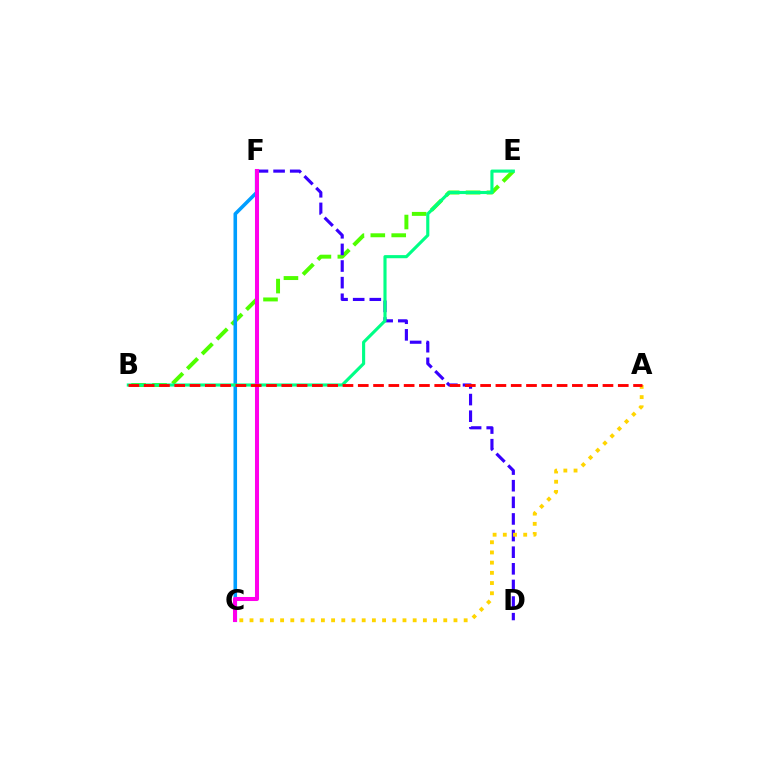{('B', 'E'): [{'color': '#4fff00', 'line_style': 'dashed', 'thickness': 2.84}, {'color': '#00ff86', 'line_style': 'solid', 'thickness': 2.25}], ('C', 'F'): [{'color': '#009eff', 'line_style': 'solid', 'thickness': 2.57}, {'color': '#ff00ed', 'line_style': 'solid', 'thickness': 2.91}], ('D', 'F'): [{'color': '#3700ff', 'line_style': 'dashed', 'thickness': 2.26}], ('A', 'C'): [{'color': '#ffd500', 'line_style': 'dotted', 'thickness': 2.77}], ('A', 'B'): [{'color': '#ff0000', 'line_style': 'dashed', 'thickness': 2.08}]}